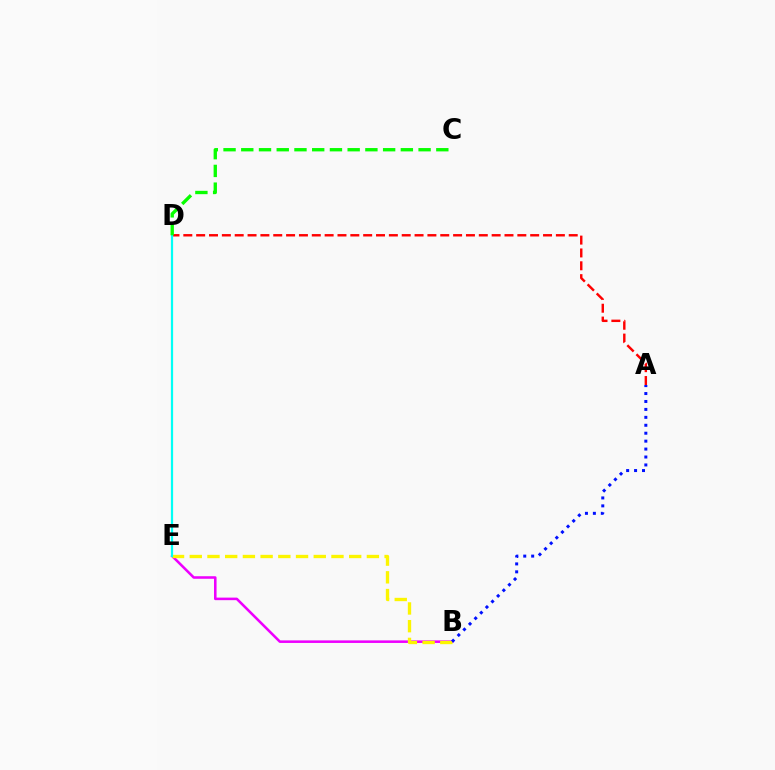{('B', 'E'): [{'color': '#ee00ff', 'line_style': 'solid', 'thickness': 1.84}, {'color': '#fcf500', 'line_style': 'dashed', 'thickness': 2.41}], ('A', 'D'): [{'color': '#ff0000', 'line_style': 'dashed', 'thickness': 1.75}], ('A', 'B'): [{'color': '#0010ff', 'line_style': 'dotted', 'thickness': 2.16}], ('D', 'E'): [{'color': '#00fff6', 'line_style': 'solid', 'thickness': 1.6}], ('C', 'D'): [{'color': '#08ff00', 'line_style': 'dashed', 'thickness': 2.41}]}